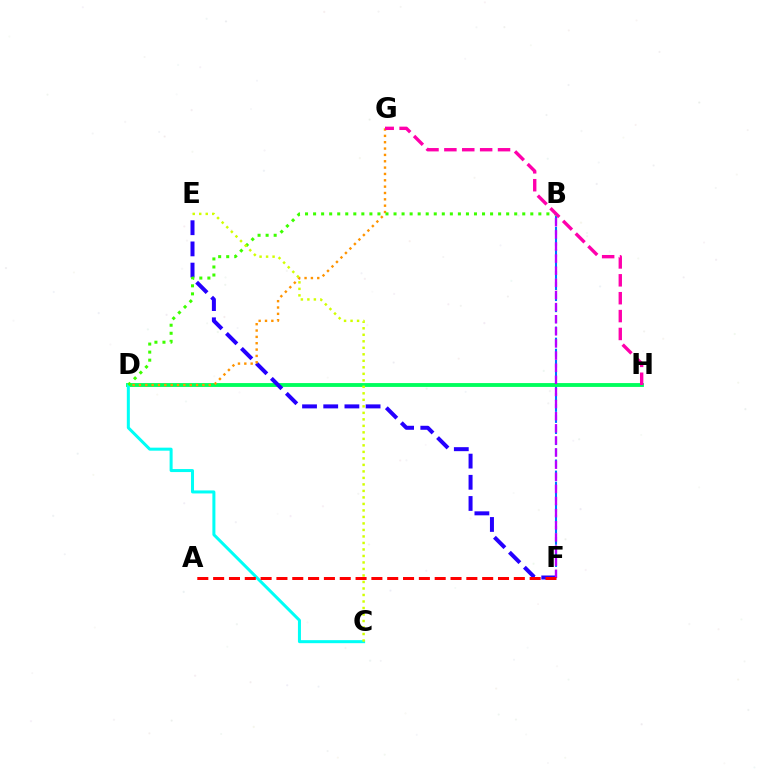{('B', 'F'): [{'color': '#0074ff', 'line_style': 'dashed', 'thickness': 1.5}, {'color': '#b900ff', 'line_style': 'dashed', 'thickness': 1.65}], ('D', 'H'): [{'color': '#00ff5c', 'line_style': 'solid', 'thickness': 2.77}], ('E', 'F'): [{'color': '#2500ff', 'line_style': 'dashed', 'thickness': 2.88}], ('C', 'D'): [{'color': '#00fff6', 'line_style': 'solid', 'thickness': 2.17}], ('D', 'G'): [{'color': '#ff9400', 'line_style': 'dotted', 'thickness': 1.72}], ('B', 'D'): [{'color': '#3dff00', 'line_style': 'dotted', 'thickness': 2.19}], ('C', 'E'): [{'color': '#d1ff00', 'line_style': 'dotted', 'thickness': 1.77}], ('G', 'H'): [{'color': '#ff00ac', 'line_style': 'dashed', 'thickness': 2.43}], ('A', 'F'): [{'color': '#ff0000', 'line_style': 'dashed', 'thickness': 2.15}]}